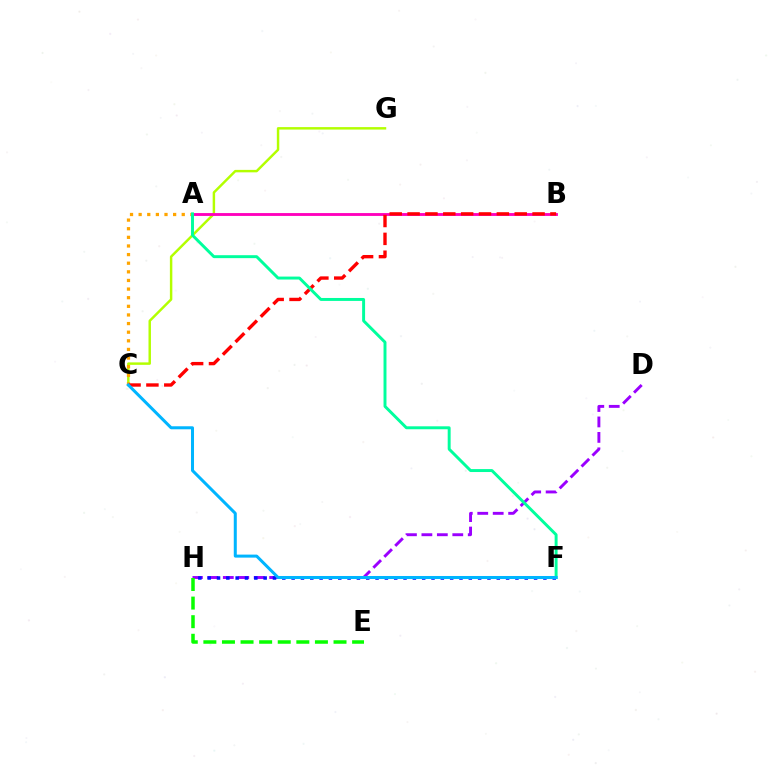{('C', 'G'): [{'color': '#b3ff00', 'line_style': 'solid', 'thickness': 1.77}], ('A', 'B'): [{'color': '#ff00bd', 'line_style': 'solid', 'thickness': 2.05}], ('A', 'C'): [{'color': '#ffa500', 'line_style': 'dotted', 'thickness': 2.34}], ('D', 'H'): [{'color': '#9b00ff', 'line_style': 'dashed', 'thickness': 2.1}], ('B', 'C'): [{'color': '#ff0000', 'line_style': 'dashed', 'thickness': 2.43}], ('A', 'F'): [{'color': '#00ff9d', 'line_style': 'solid', 'thickness': 2.12}], ('F', 'H'): [{'color': '#0010ff', 'line_style': 'dotted', 'thickness': 2.53}], ('C', 'F'): [{'color': '#00b5ff', 'line_style': 'solid', 'thickness': 2.17}], ('E', 'H'): [{'color': '#08ff00', 'line_style': 'dashed', 'thickness': 2.53}]}